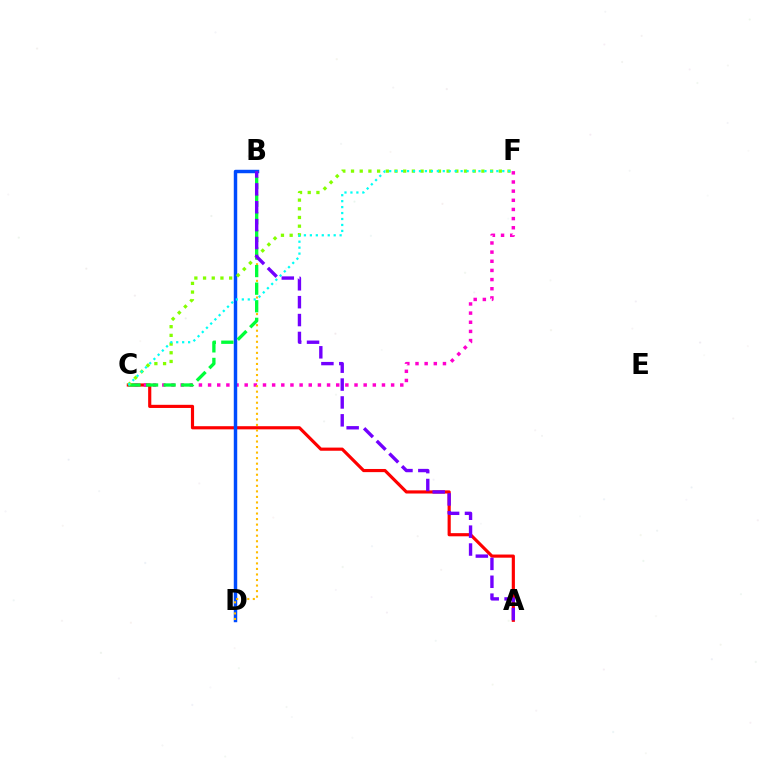{('A', 'C'): [{'color': '#ff0000', 'line_style': 'solid', 'thickness': 2.27}], ('C', 'F'): [{'color': '#ff00cf', 'line_style': 'dotted', 'thickness': 2.49}, {'color': '#84ff00', 'line_style': 'dotted', 'thickness': 2.36}, {'color': '#00fff6', 'line_style': 'dotted', 'thickness': 1.62}], ('B', 'D'): [{'color': '#004bff', 'line_style': 'solid', 'thickness': 2.49}, {'color': '#ffbd00', 'line_style': 'dotted', 'thickness': 1.51}], ('B', 'C'): [{'color': '#00ff39', 'line_style': 'dashed', 'thickness': 2.39}], ('A', 'B'): [{'color': '#7200ff', 'line_style': 'dashed', 'thickness': 2.43}]}